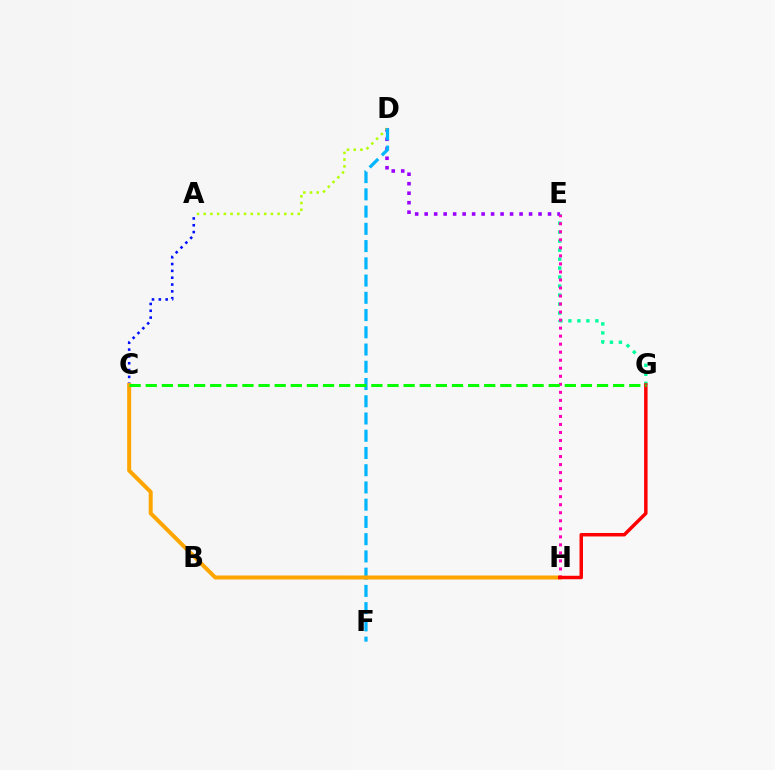{('E', 'G'): [{'color': '#00ff9d', 'line_style': 'dotted', 'thickness': 2.44}], ('D', 'E'): [{'color': '#9b00ff', 'line_style': 'dotted', 'thickness': 2.58}], ('A', 'D'): [{'color': '#b3ff00', 'line_style': 'dotted', 'thickness': 1.83}], ('A', 'C'): [{'color': '#0010ff', 'line_style': 'dotted', 'thickness': 1.85}], ('D', 'F'): [{'color': '#00b5ff', 'line_style': 'dashed', 'thickness': 2.34}], ('C', 'H'): [{'color': '#ffa500', 'line_style': 'solid', 'thickness': 2.88}], ('E', 'H'): [{'color': '#ff00bd', 'line_style': 'dotted', 'thickness': 2.18}], ('G', 'H'): [{'color': '#ff0000', 'line_style': 'solid', 'thickness': 2.5}], ('C', 'G'): [{'color': '#08ff00', 'line_style': 'dashed', 'thickness': 2.19}]}